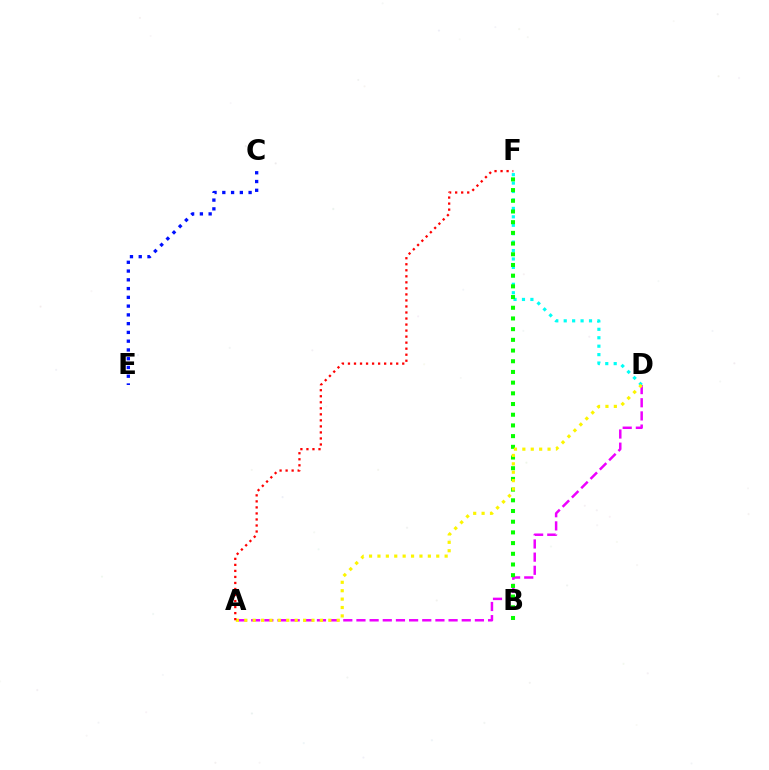{('A', 'D'): [{'color': '#ee00ff', 'line_style': 'dashed', 'thickness': 1.79}, {'color': '#fcf500', 'line_style': 'dotted', 'thickness': 2.28}], ('D', 'F'): [{'color': '#00fff6', 'line_style': 'dotted', 'thickness': 2.29}], ('B', 'F'): [{'color': '#08ff00', 'line_style': 'dotted', 'thickness': 2.91}], ('C', 'E'): [{'color': '#0010ff', 'line_style': 'dotted', 'thickness': 2.38}], ('A', 'F'): [{'color': '#ff0000', 'line_style': 'dotted', 'thickness': 1.64}]}